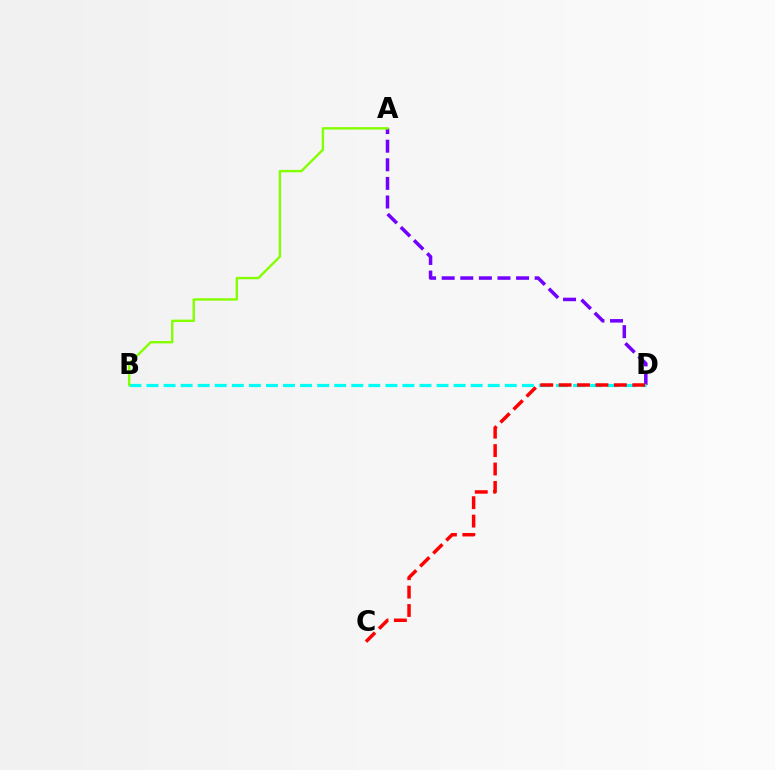{('A', 'D'): [{'color': '#7200ff', 'line_style': 'dashed', 'thickness': 2.53}], ('B', 'D'): [{'color': '#00fff6', 'line_style': 'dashed', 'thickness': 2.32}], ('C', 'D'): [{'color': '#ff0000', 'line_style': 'dashed', 'thickness': 2.5}], ('A', 'B'): [{'color': '#84ff00', 'line_style': 'solid', 'thickness': 1.72}]}